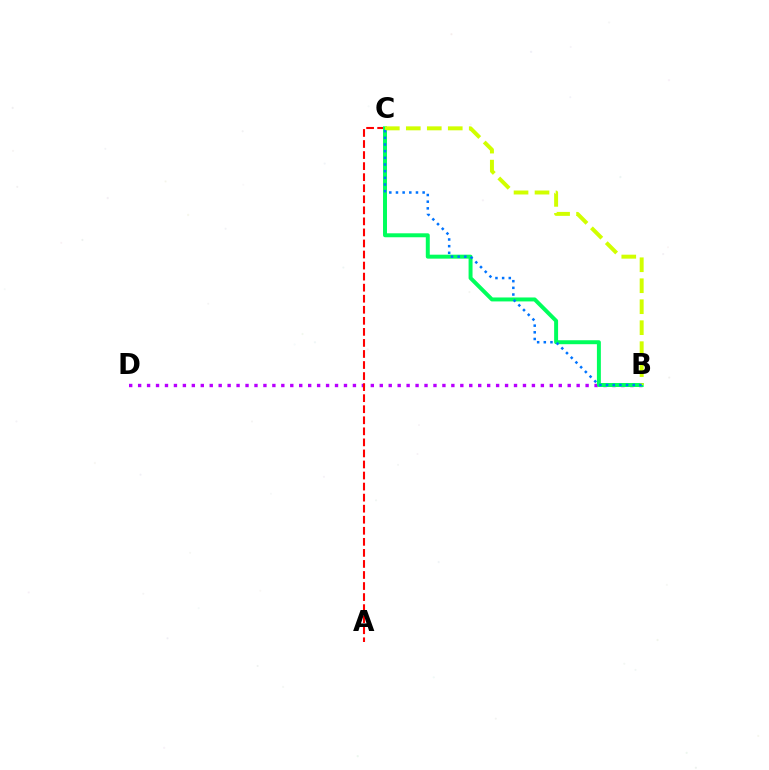{('B', 'D'): [{'color': '#b900ff', 'line_style': 'dotted', 'thickness': 2.43}], ('A', 'C'): [{'color': '#ff0000', 'line_style': 'dashed', 'thickness': 1.5}], ('B', 'C'): [{'color': '#00ff5c', 'line_style': 'solid', 'thickness': 2.85}, {'color': '#d1ff00', 'line_style': 'dashed', 'thickness': 2.85}, {'color': '#0074ff', 'line_style': 'dotted', 'thickness': 1.81}]}